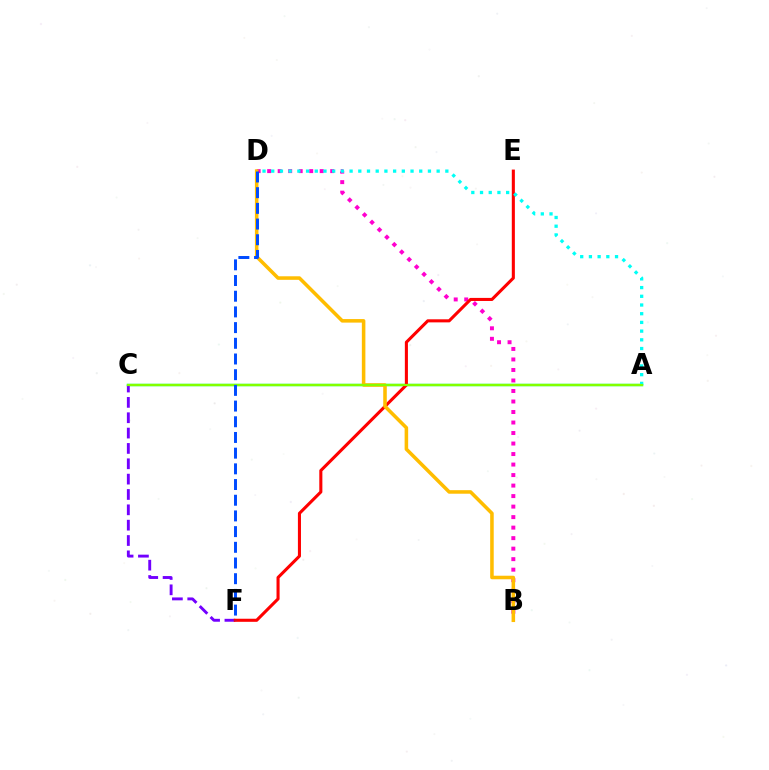{('A', 'C'): [{'color': '#00ff39', 'line_style': 'solid', 'thickness': 1.77}, {'color': '#84ff00', 'line_style': 'solid', 'thickness': 1.54}], ('B', 'D'): [{'color': '#ff00cf', 'line_style': 'dotted', 'thickness': 2.86}, {'color': '#ffbd00', 'line_style': 'solid', 'thickness': 2.55}], ('C', 'F'): [{'color': '#7200ff', 'line_style': 'dashed', 'thickness': 2.08}], ('E', 'F'): [{'color': '#ff0000', 'line_style': 'solid', 'thickness': 2.21}], ('A', 'D'): [{'color': '#00fff6', 'line_style': 'dotted', 'thickness': 2.37}], ('D', 'F'): [{'color': '#004bff', 'line_style': 'dashed', 'thickness': 2.13}]}